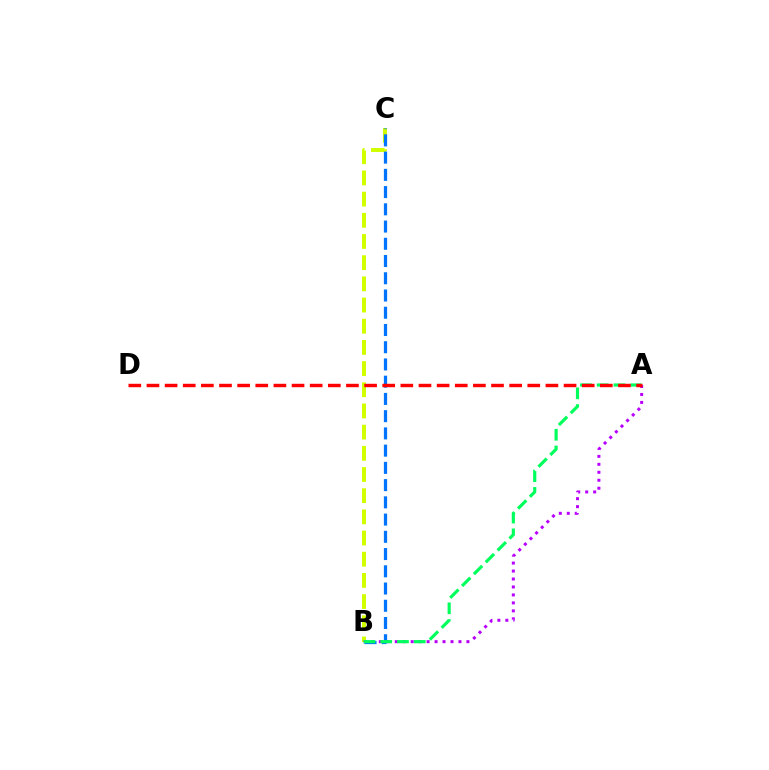{('B', 'C'): [{'color': '#d1ff00', 'line_style': 'dashed', 'thickness': 2.88}, {'color': '#0074ff', 'line_style': 'dashed', 'thickness': 2.34}], ('A', 'B'): [{'color': '#b900ff', 'line_style': 'dotted', 'thickness': 2.16}, {'color': '#00ff5c', 'line_style': 'dashed', 'thickness': 2.28}], ('A', 'D'): [{'color': '#ff0000', 'line_style': 'dashed', 'thickness': 2.46}]}